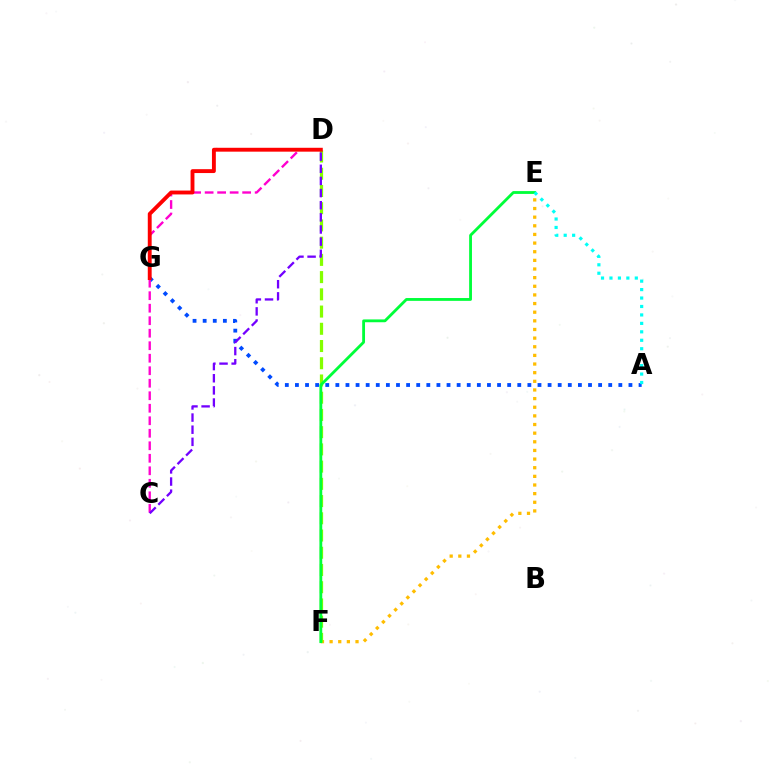{('A', 'G'): [{'color': '#004bff', 'line_style': 'dotted', 'thickness': 2.75}], ('E', 'F'): [{'color': '#ffbd00', 'line_style': 'dotted', 'thickness': 2.35}, {'color': '#00ff39', 'line_style': 'solid', 'thickness': 2.03}], ('C', 'D'): [{'color': '#ff00cf', 'line_style': 'dashed', 'thickness': 1.7}, {'color': '#7200ff', 'line_style': 'dashed', 'thickness': 1.65}], ('D', 'F'): [{'color': '#84ff00', 'line_style': 'dashed', 'thickness': 2.34}], ('A', 'E'): [{'color': '#00fff6', 'line_style': 'dotted', 'thickness': 2.29}], ('D', 'G'): [{'color': '#ff0000', 'line_style': 'solid', 'thickness': 2.79}]}